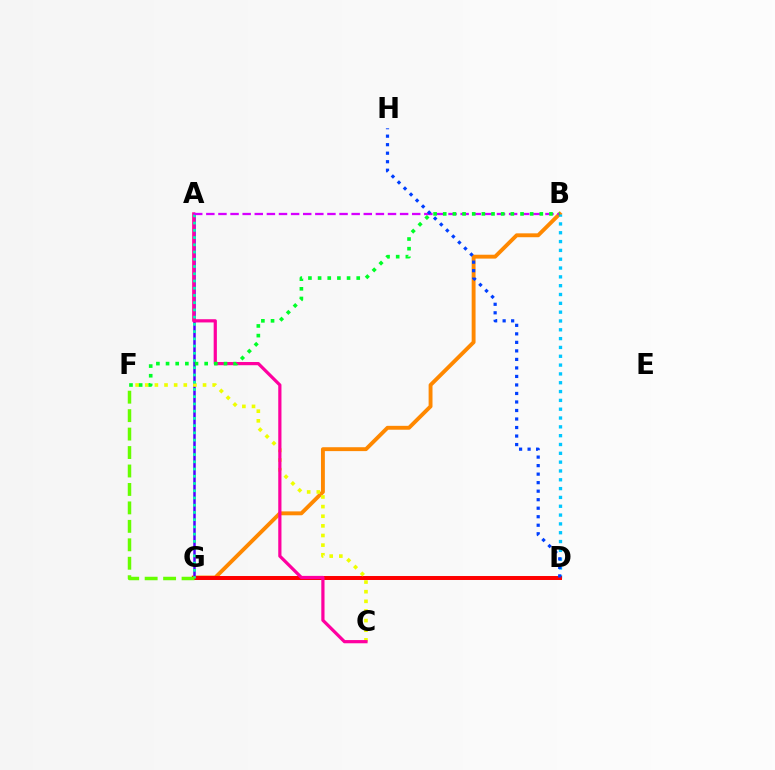{('B', 'G'): [{'color': '#ff8800', 'line_style': 'solid', 'thickness': 2.8}], ('A', 'G'): [{'color': '#4f00ff', 'line_style': 'solid', 'thickness': 1.8}, {'color': '#00ffaf', 'line_style': 'dotted', 'thickness': 1.97}], ('B', 'D'): [{'color': '#00c7ff', 'line_style': 'dotted', 'thickness': 2.4}], ('D', 'G'): [{'color': '#ff0000', 'line_style': 'solid', 'thickness': 2.86}], ('C', 'F'): [{'color': '#eeff00', 'line_style': 'dotted', 'thickness': 2.62}], ('A', 'C'): [{'color': '#ff00a0', 'line_style': 'solid', 'thickness': 2.31}], ('A', 'B'): [{'color': '#d600ff', 'line_style': 'dashed', 'thickness': 1.65}], ('D', 'H'): [{'color': '#003fff', 'line_style': 'dotted', 'thickness': 2.31}], ('F', 'G'): [{'color': '#66ff00', 'line_style': 'dashed', 'thickness': 2.51}], ('B', 'F'): [{'color': '#00ff27', 'line_style': 'dotted', 'thickness': 2.62}]}